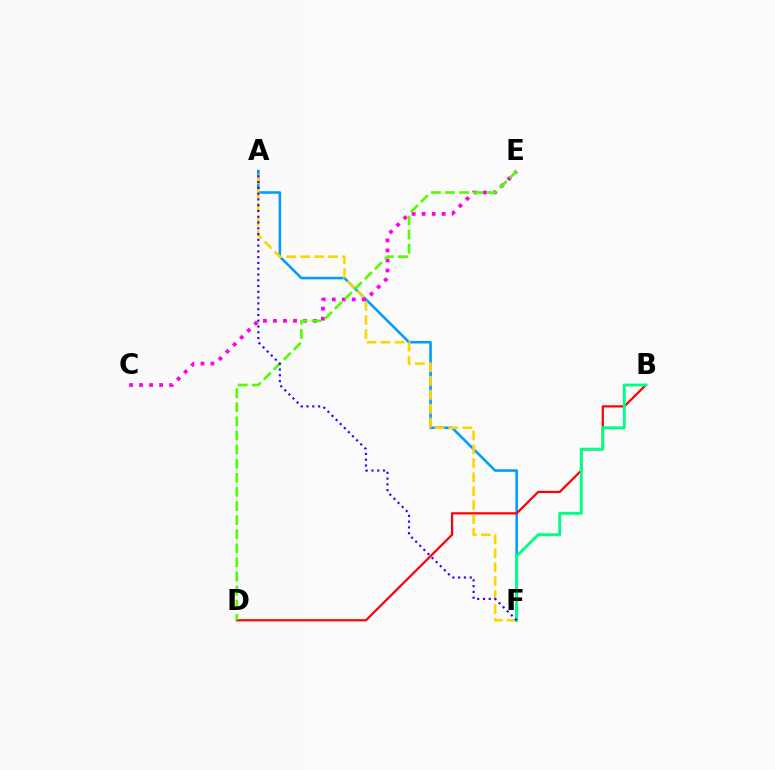{('A', 'F'): [{'color': '#009eff', 'line_style': 'solid', 'thickness': 1.86}, {'color': '#ffd500', 'line_style': 'dashed', 'thickness': 1.89}, {'color': '#3700ff', 'line_style': 'dotted', 'thickness': 1.57}], ('B', 'D'): [{'color': '#ff0000', 'line_style': 'solid', 'thickness': 1.61}], ('B', 'F'): [{'color': '#00ff86', 'line_style': 'solid', 'thickness': 2.09}], ('C', 'E'): [{'color': '#ff00ed', 'line_style': 'dotted', 'thickness': 2.72}], ('D', 'E'): [{'color': '#4fff00', 'line_style': 'dashed', 'thickness': 1.92}]}